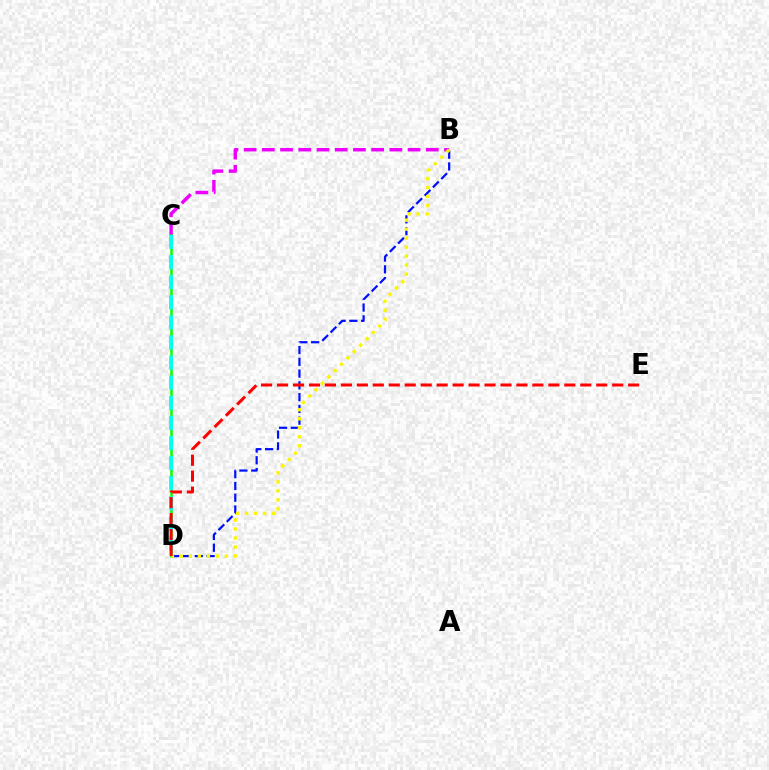{('B', 'D'): [{'color': '#0010ff', 'line_style': 'dashed', 'thickness': 1.6}, {'color': '#fcf500', 'line_style': 'dotted', 'thickness': 2.44}], ('B', 'C'): [{'color': '#ee00ff', 'line_style': 'dashed', 'thickness': 2.47}], ('C', 'D'): [{'color': '#08ff00', 'line_style': 'solid', 'thickness': 1.81}, {'color': '#00fff6', 'line_style': 'dashed', 'thickness': 2.73}], ('D', 'E'): [{'color': '#ff0000', 'line_style': 'dashed', 'thickness': 2.17}]}